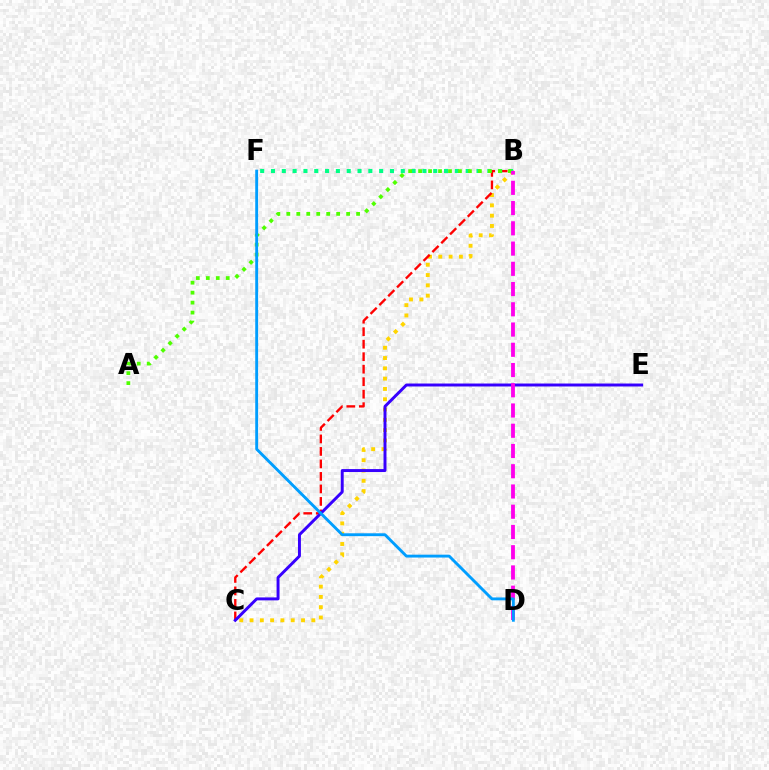{('B', 'C'): [{'color': '#ffd500', 'line_style': 'dotted', 'thickness': 2.8}, {'color': '#ff0000', 'line_style': 'dashed', 'thickness': 1.7}], ('B', 'F'): [{'color': '#00ff86', 'line_style': 'dotted', 'thickness': 2.94}], ('C', 'E'): [{'color': '#3700ff', 'line_style': 'solid', 'thickness': 2.12}], ('A', 'B'): [{'color': '#4fff00', 'line_style': 'dotted', 'thickness': 2.71}], ('B', 'D'): [{'color': '#ff00ed', 'line_style': 'dashed', 'thickness': 2.75}], ('D', 'F'): [{'color': '#009eff', 'line_style': 'solid', 'thickness': 2.07}]}